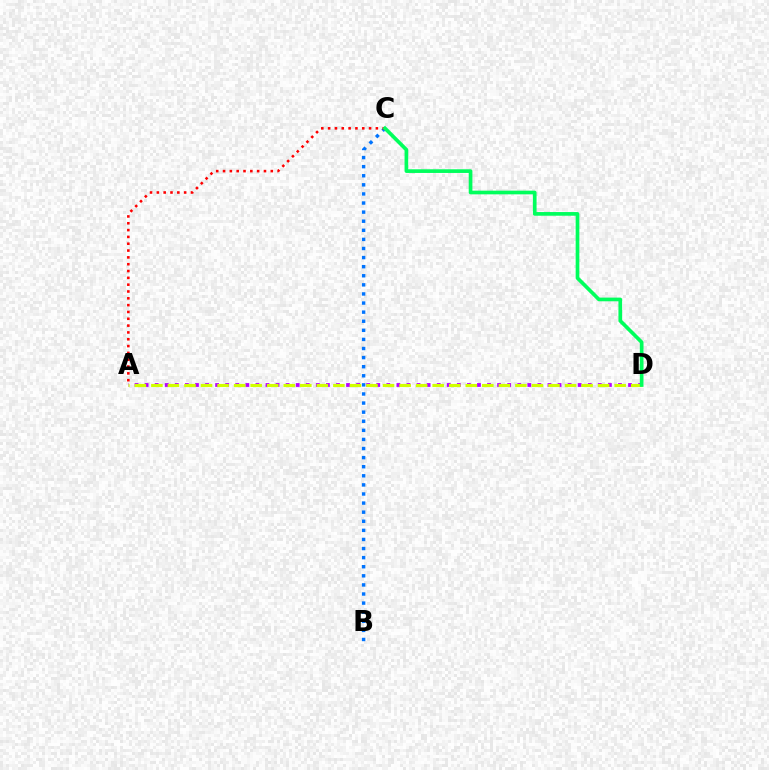{('A', 'D'): [{'color': '#b900ff', 'line_style': 'dotted', 'thickness': 2.74}, {'color': '#d1ff00', 'line_style': 'dashed', 'thickness': 2.25}], ('B', 'C'): [{'color': '#0074ff', 'line_style': 'dotted', 'thickness': 2.47}], ('A', 'C'): [{'color': '#ff0000', 'line_style': 'dotted', 'thickness': 1.85}], ('C', 'D'): [{'color': '#00ff5c', 'line_style': 'solid', 'thickness': 2.65}]}